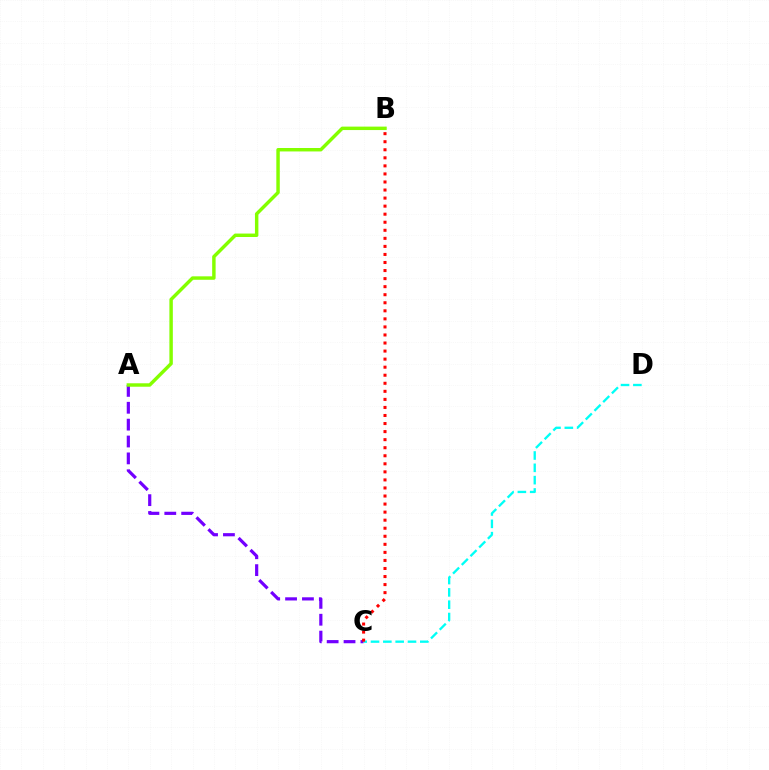{('A', 'C'): [{'color': '#7200ff', 'line_style': 'dashed', 'thickness': 2.29}], ('C', 'D'): [{'color': '#00fff6', 'line_style': 'dashed', 'thickness': 1.67}], ('A', 'B'): [{'color': '#84ff00', 'line_style': 'solid', 'thickness': 2.48}], ('B', 'C'): [{'color': '#ff0000', 'line_style': 'dotted', 'thickness': 2.19}]}